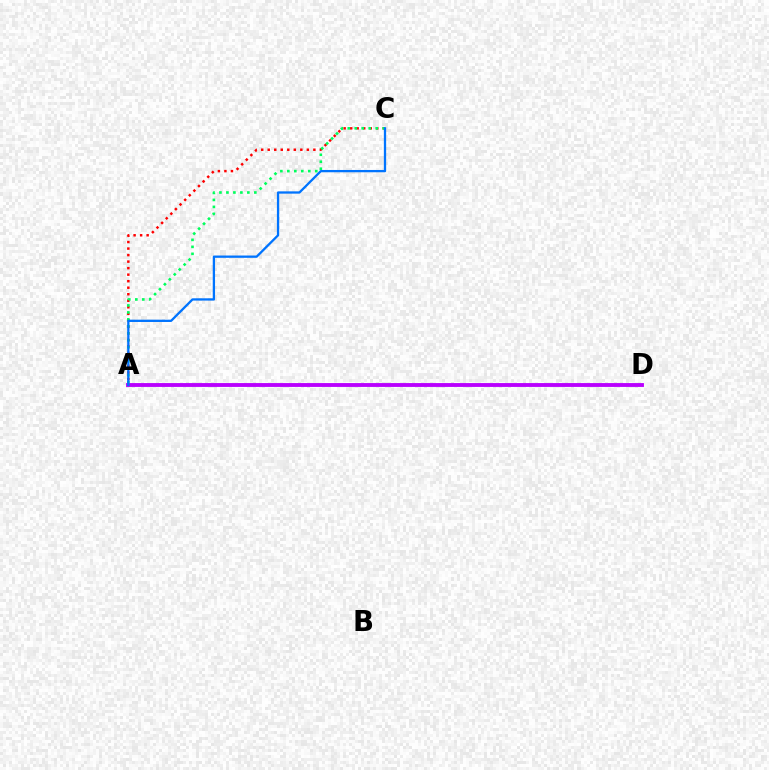{('A', 'C'): [{'color': '#ff0000', 'line_style': 'dotted', 'thickness': 1.77}, {'color': '#00ff5c', 'line_style': 'dotted', 'thickness': 1.9}, {'color': '#0074ff', 'line_style': 'solid', 'thickness': 1.65}], ('A', 'D'): [{'color': '#d1ff00', 'line_style': 'dashed', 'thickness': 1.56}, {'color': '#b900ff', 'line_style': 'solid', 'thickness': 2.77}]}